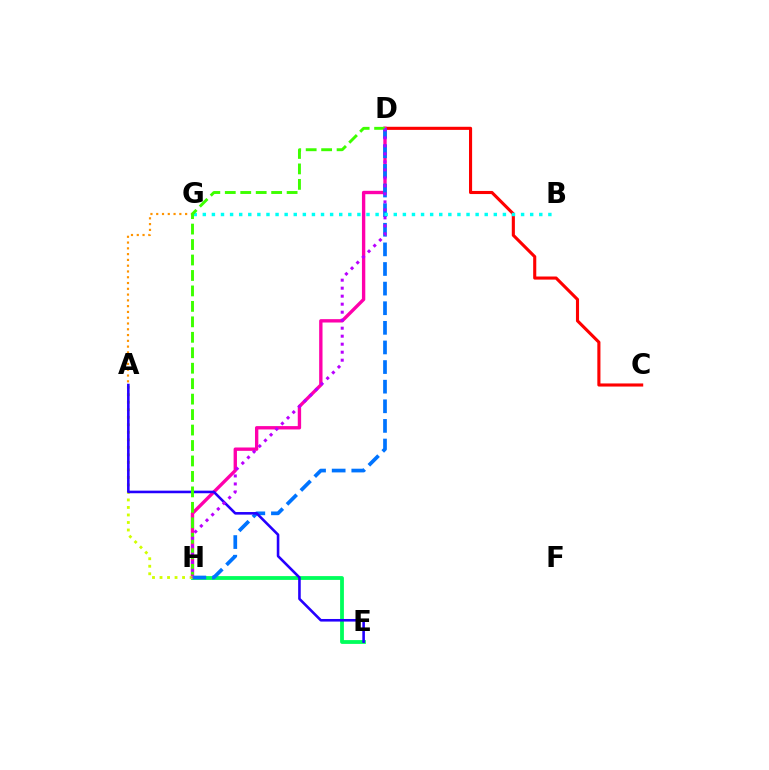{('C', 'D'): [{'color': '#ff0000', 'line_style': 'solid', 'thickness': 2.23}], ('D', 'H'): [{'color': '#ff00ac', 'line_style': 'solid', 'thickness': 2.42}, {'color': '#0074ff', 'line_style': 'dashed', 'thickness': 2.66}, {'color': '#3dff00', 'line_style': 'dashed', 'thickness': 2.1}, {'color': '#b900ff', 'line_style': 'dotted', 'thickness': 2.17}], ('E', 'H'): [{'color': '#00ff5c', 'line_style': 'solid', 'thickness': 2.74}], ('A', 'H'): [{'color': '#d1ff00', 'line_style': 'dotted', 'thickness': 2.04}], ('B', 'G'): [{'color': '#00fff6', 'line_style': 'dotted', 'thickness': 2.47}], ('A', 'E'): [{'color': '#2500ff', 'line_style': 'solid', 'thickness': 1.87}], ('A', 'G'): [{'color': '#ff9400', 'line_style': 'dotted', 'thickness': 1.57}]}